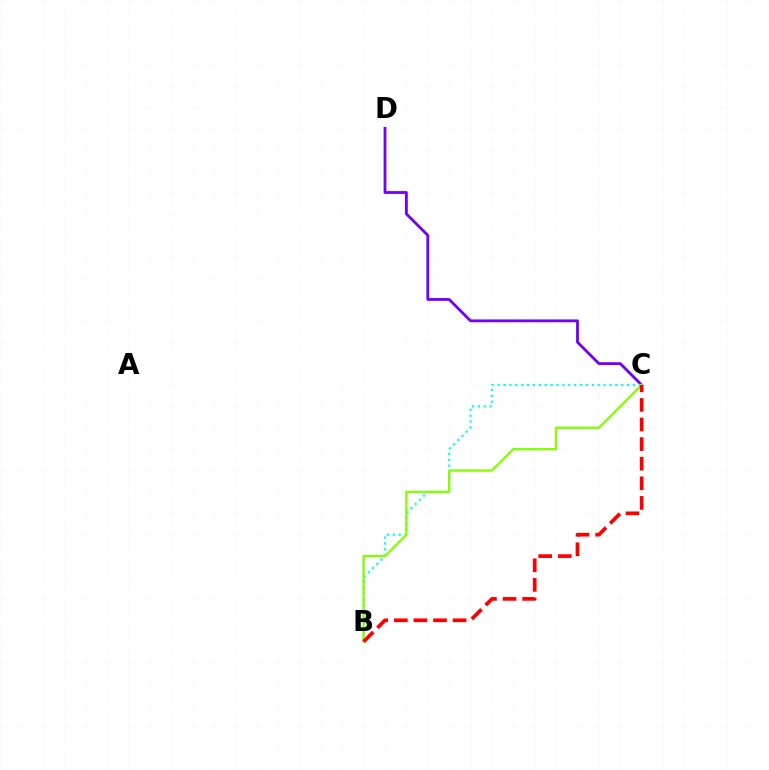{('C', 'D'): [{'color': '#7200ff', 'line_style': 'solid', 'thickness': 2.02}], ('B', 'C'): [{'color': '#00fff6', 'line_style': 'dotted', 'thickness': 1.6}, {'color': '#84ff00', 'line_style': 'solid', 'thickness': 1.68}, {'color': '#ff0000', 'line_style': 'dashed', 'thickness': 2.66}]}